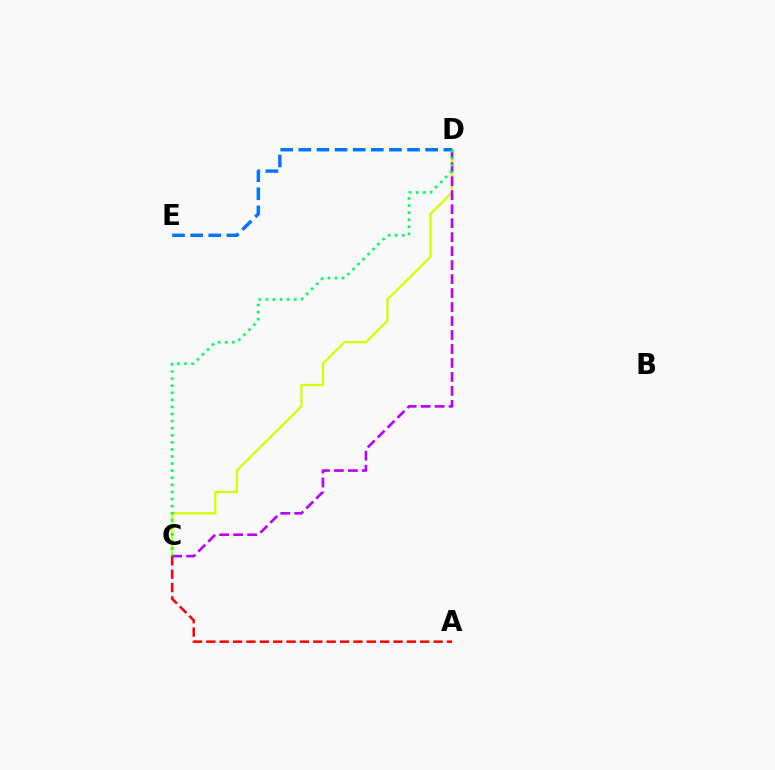{('C', 'D'): [{'color': '#d1ff00', 'line_style': 'solid', 'thickness': 1.66}, {'color': '#b900ff', 'line_style': 'dashed', 'thickness': 1.9}, {'color': '#00ff5c', 'line_style': 'dotted', 'thickness': 1.92}], ('A', 'C'): [{'color': '#ff0000', 'line_style': 'dashed', 'thickness': 1.82}], ('D', 'E'): [{'color': '#0074ff', 'line_style': 'dashed', 'thickness': 2.46}]}